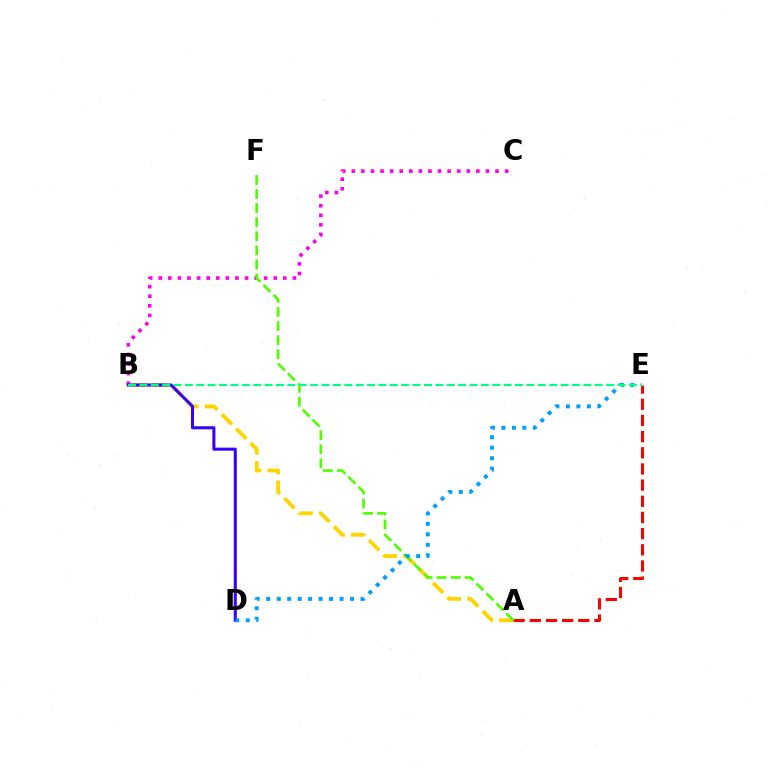{('A', 'B'): [{'color': '#ffd500', 'line_style': 'dashed', 'thickness': 2.77}], ('A', 'E'): [{'color': '#ff0000', 'line_style': 'dashed', 'thickness': 2.2}], ('B', 'C'): [{'color': '#ff00ed', 'line_style': 'dotted', 'thickness': 2.6}], ('A', 'F'): [{'color': '#4fff00', 'line_style': 'dashed', 'thickness': 1.91}], ('B', 'D'): [{'color': '#3700ff', 'line_style': 'solid', 'thickness': 2.2}], ('D', 'E'): [{'color': '#009eff', 'line_style': 'dotted', 'thickness': 2.85}], ('B', 'E'): [{'color': '#00ff86', 'line_style': 'dashed', 'thickness': 1.55}]}